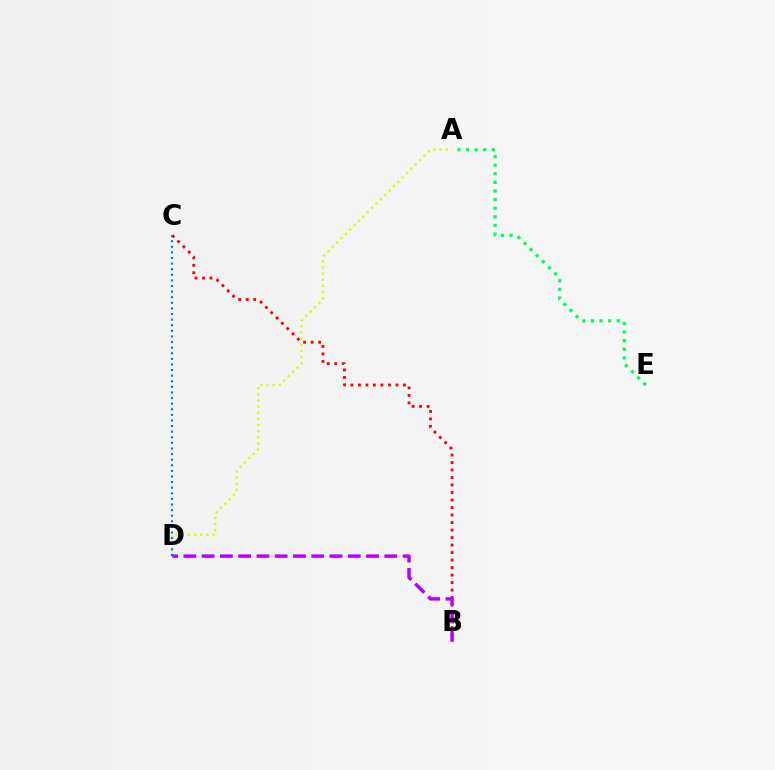{('A', 'D'): [{'color': '#d1ff00', 'line_style': 'dotted', 'thickness': 1.67}], ('B', 'C'): [{'color': '#ff0000', 'line_style': 'dotted', 'thickness': 2.04}], ('B', 'D'): [{'color': '#b900ff', 'line_style': 'dashed', 'thickness': 2.48}], ('A', 'E'): [{'color': '#00ff5c', 'line_style': 'dotted', 'thickness': 2.34}], ('C', 'D'): [{'color': '#0074ff', 'line_style': 'dotted', 'thickness': 1.52}]}